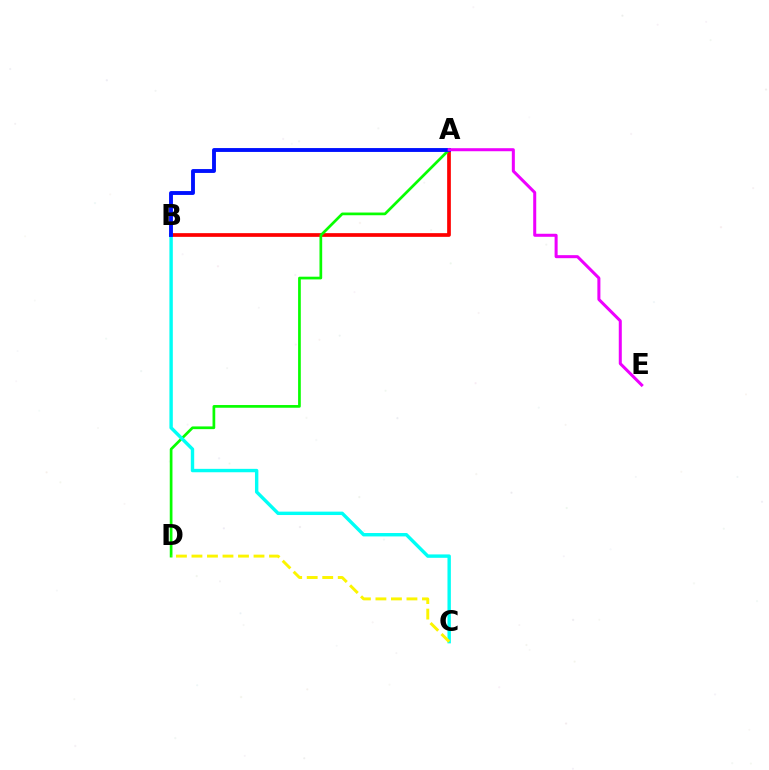{('A', 'B'): [{'color': '#ff0000', 'line_style': 'solid', 'thickness': 2.67}, {'color': '#0010ff', 'line_style': 'solid', 'thickness': 2.79}], ('A', 'D'): [{'color': '#08ff00', 'line_style': 'solid', 'thickness': 1.95}], ('B', 'C'): [{'color': '#00fff6', 'line_style': 'solid', 'thickness': 2.45}], ('A', 'E'): [{'color': '#ee00ff', 'line_style': 'solid', 'thickness': 2.18}], ('C', 'D'): [{'color': '#fcf500', 'line_style': 'dashed', 'thickness': 2.11}]}